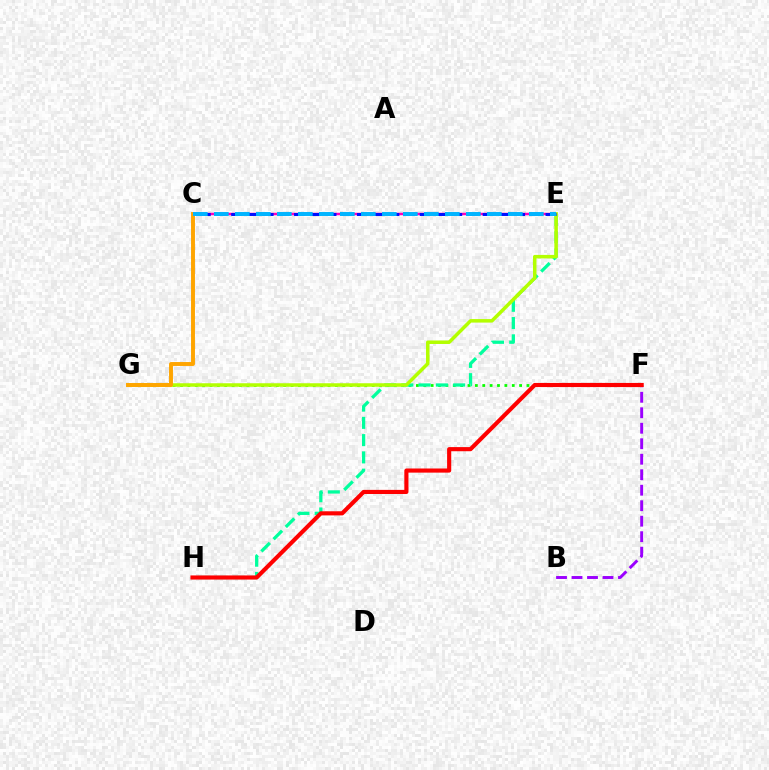{('F', 'G'): [{'color': '#08ff00', 'line_style': 'dotted', 'thickness': 2.0}], ('E', 'H'): [{'color': '#00ff9d', 'line_style': 'dashed', 'thickness': 2.35}], ('C', 'E'): [{'color': '#ff00bd', 'line_style': 'solid', 'thickness': 1.79}, {'color': '#0010ff', 'line_style': 'dashed', 'thickness': 2.14}, {'color': '#00b5ff', 'line_style': 'dashed', 'thickness': 2.85}], ('B', 'F'): [{'color': '#9b00ff', 'line_style': 'dashed', 'thickness': 2.1}], ('E', 'G'): [{'color': '#b3ff00', 'line_style': 'solid', 'thickness': 2.53}], ('F', 'H'): [{'color': '#ff0000', 'line_style': 'solid', 'thickness': 2.97}], ('C', 'G'): [{'color': '#ffa500', 'line_style': 'solid', 'thickness': 2.82}]}